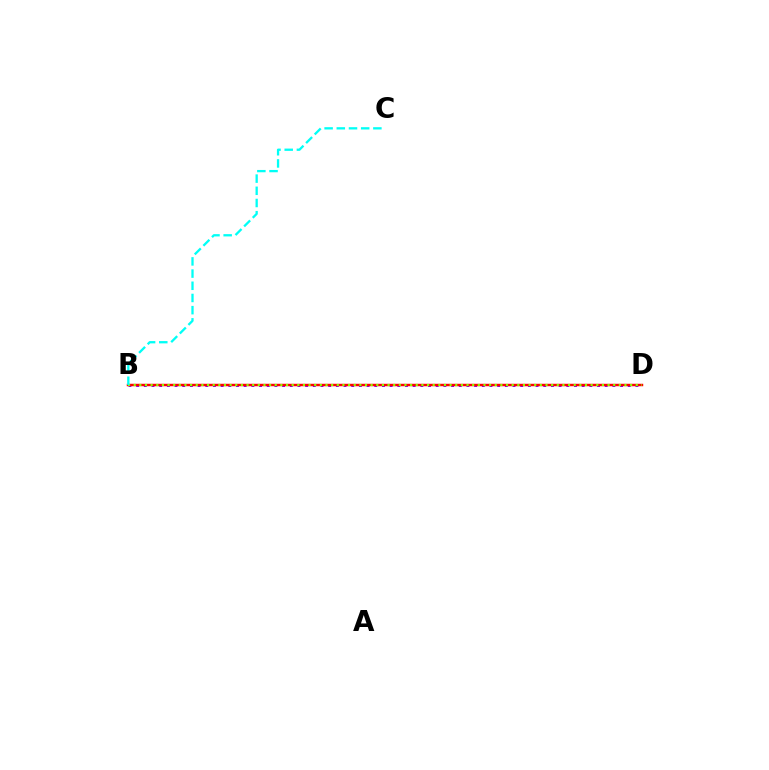{('B', 'D'): [{'color': '#7200ff', 'line_style': 'dotted', 'thickness': 2.09}, {'color': '#ff0000', 'line_style': 'solid', 'thickness': 1.77}, {'color': '#84ff00', 'line_style': 'dotted', 'thickness': 1.53}], ('B', 'C'): [{'color': '#00fff6', 'line_style': 'dashed', 'thickness': 1.66}]}